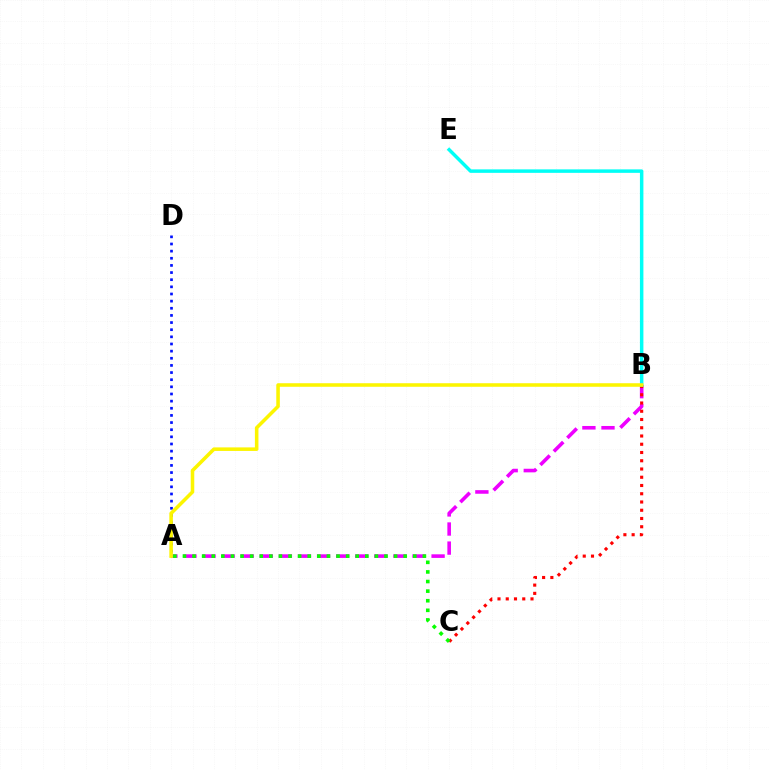{('A', 'B'): [{'color': '#ee00ff', 'line_style': 'dashed', 'thickness': 2.59}, {'color': '#fcf500', 'line_style': 'solid', 'thickness': 2.55}], ('A', 'D'): [{'color': '#0010ff', 'line_style': 'dotted', 'thickness': 1.94}], ('B', 'C'): [{'color': '#ff0000', 'line_style': 'dotted', 'thickness': 2.24}], ('B', 'E'): [{'color': '#00fff6', 'line_style': 'solid', 'thickness': 2.5}], ('A', 'C'): [{'color': '#08ff00', 'line_style': 'dotted', 'thickness': 2.61}]}